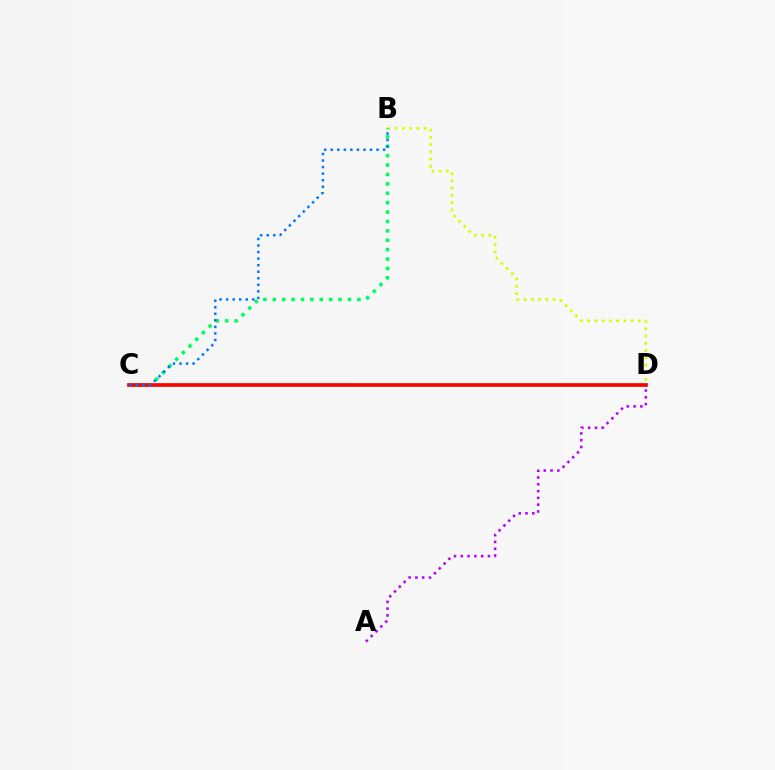{('B', 'D'): [{'color': '#d1ff00', 'line_style': 'dotted', 'thickness': 1.97}], ('B', 'C'): [{'color': '#00ff5c', 'line_style': 'dotted', 'thickness': 2.55}, {'color': '#0074ff', 'line_style': 'dotted', 'thickness': 1.78}], ('C', 'D'): [{'color': '#ff0000', 'line_style': 'solid', 'thickness': 2.66}], ('A', 'D'): [{'color': '#b900ff', 'line_style': 'dotted', 'thickness': 1.84}]}